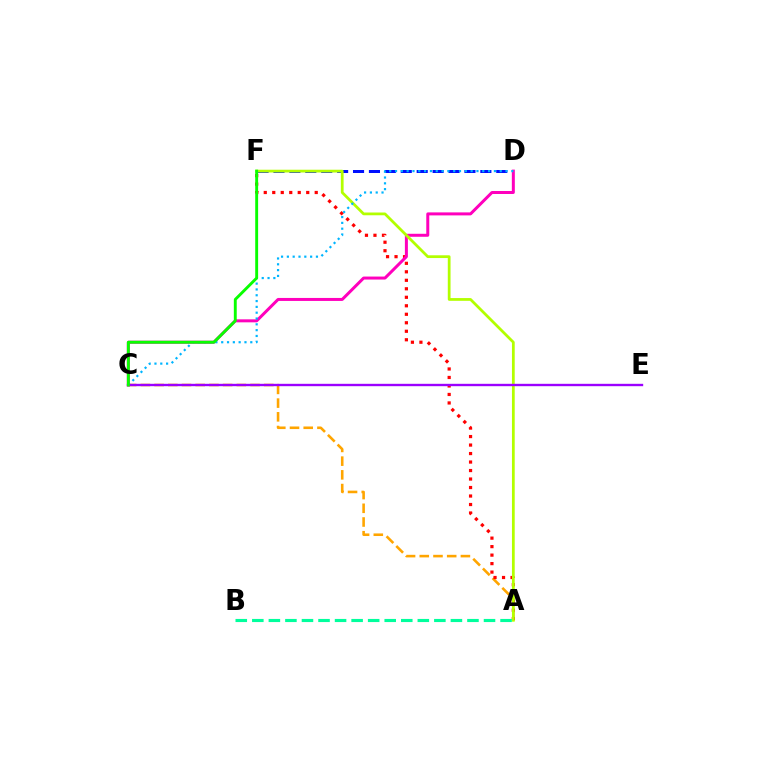{('A', 'C'): [{'color': '#ffa500', 'line_style': 'dashed', 'thickness': 1.86}], ('D', 'F'): [{'color': '#0010ff', 'line_style': 'dashed', 'thickness': 2.16}], ('A', 'F'): [{'color': '#ff0000', 'line_style': 'dotted', 'thickness': 2.31}, {'color': '#b3ff00', 'line_style': 'solid', 'thickness': 1.99}], ('C', 'D'): [{'color': '#ff00bd', 'line_style': 'solid', 'thickness': 2.16}, {'color': '#00b5ff', 'line_style': 'dotted', 'thickness': 1.58}], ('C', 'E'): [{'color': '#9b00ff', 'line_style': 'solid', 'thickness': 1.71}], ('C', 'F'): [{'color': '#08ff00', 'line_style': 'solid', 'thickness': 2.08}], ('A', 'B'): [{'color': '#00ff9d', 'line_style': 'dashed', 'thickness': 2.25}]}